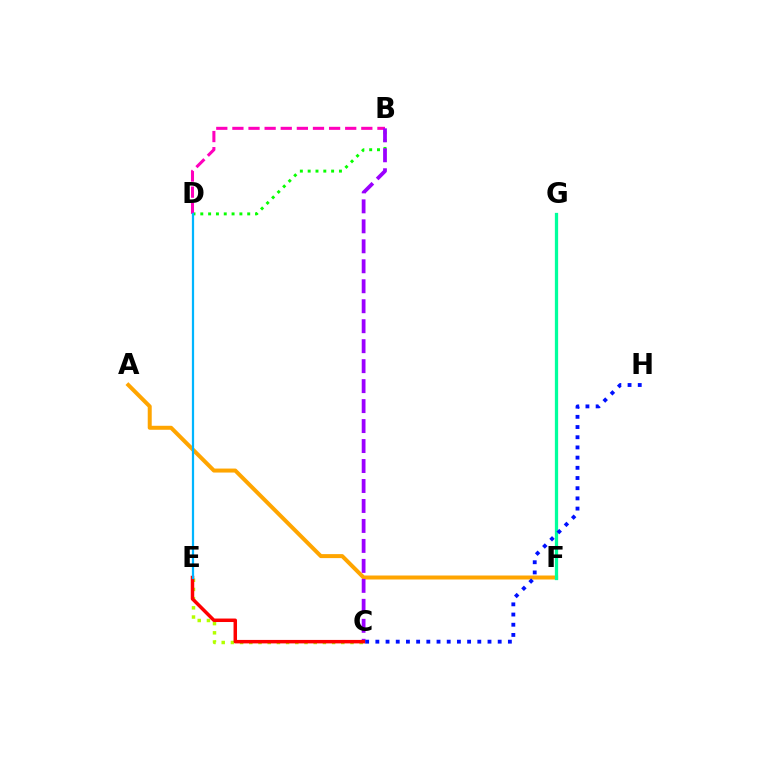{('A', 'F'): [{'color': '#ffa500', 'line_style': 'solid', 'thickness': 2.87}], ('C', 'E'): [{'color': '#b3ff00', 'line_style': 'dotted', 'thickness': 2.5}, {'color': '#ff0000', 'line_style': 'solid', 'thickness': 2.51}], ('B', 'D'): [{'color': '#08ff00', 'line_style': 'dotted', 'thickness': 2.12}, {'color': '#ff00bd', 'line_style': 'dashed', 'thickness': 2.19}], ('B', 'C'): [{'color': '#9b00ff', 'line_style': 'dashed', 'thickness': 2.71}], ('F', 'G'): [{'color': '#00ff9d', 'line_style': 'solid', 'thickness': 2.35}], ('D', 'E'): [{'color': '#00b5ff', 'line_style': 'solid', 'thickness': 1.6}], ('C', 'H'): [{'color': '#0010ff', 'line_style': 'dotted', 'thickness': 2.77}]}